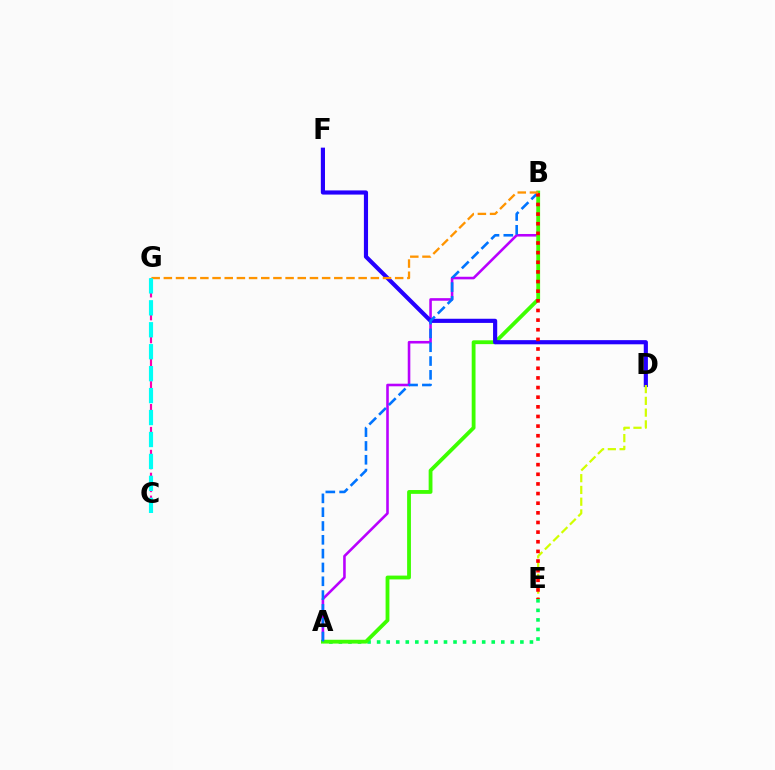{('A', 'E'): [{'color': '#00ff5c', 'line_style': 'dotted', 'thickness': 2.6}], ('A', 'B'): [{'color': '#b900ff', 'line_style': 'solid', 'thickness': 1.86}, {'color': '#3dff00', 'line_style': 'solid', 'thickness': 2.75}, {'color': '#0074ff', 'line_style': 'dashed', 'thickness': 1.88}], ('D', 'F'): [{'color': '#2500ff', 'line_style': 'solid', 'thickness': 2.99}], ('C', 'G'): [{'color': '#ff00ac', 'line_style': 'dashed', 'thickness': 1.56}, {'color': '#00fff6', 'line_style': 'dashed', 'thickness': 2.98}], ('D', 'E'): [{'color': '#d1ff00', 'line_style': 'dashed', 'thickness': 1.6}], ('B', 'E'): [{'color': '#ff0000', 'line_style': 'dotted', 'thickness': 2.62}], ('B', 'G'): [{'color': '#ff9400', 'line_style': 'dashed', 'thickness': 1.65}]}